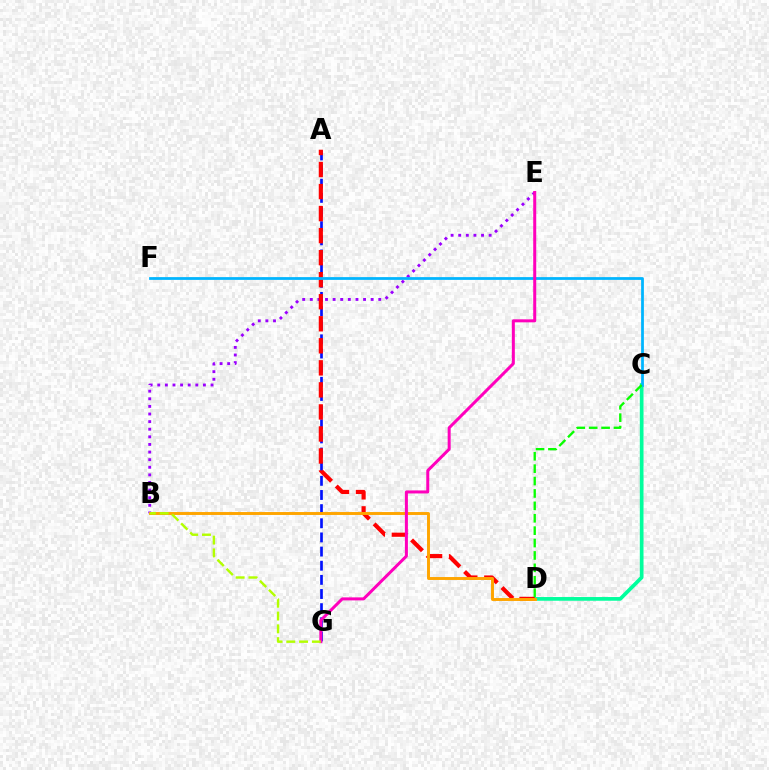{('A', 'G'): [{'color': '#0010ff', 'line_style': 'dashed', 'thickness': 1.92}], ('B', 'E'): [{'color': '#9b00ff', 'line_style': 'dotted', 'thickness': 2.07}], ('C', 'D'): [{'color': '#00ff9d', 'line_style': 'solid', 'thickness': 2.66}, {'color': '#08ff00', 'line_style': 'dashed', 'thickness': 1.68}], ('A', 'D'): [{'color': '#ff0000', 'line_style': 'dashed', 'thickness': 2.99}], ('C', 'F'): [{'color': '#00b5ff', 'line_style': 'solid', 'thickness': 1.99}], ('B', 'D'): [{'color': '#ffa500', 'line_style': 'solid', 'thickness': 2.11}], ('E', 'G'): [{'color': '#ff00bd', 'line_style': 'solid', 'thickness': 2.17}], ('B', 'G'): [{'color': '#b3ff00', 'line_style': 'dashed', 'thickness': 1.74}]}